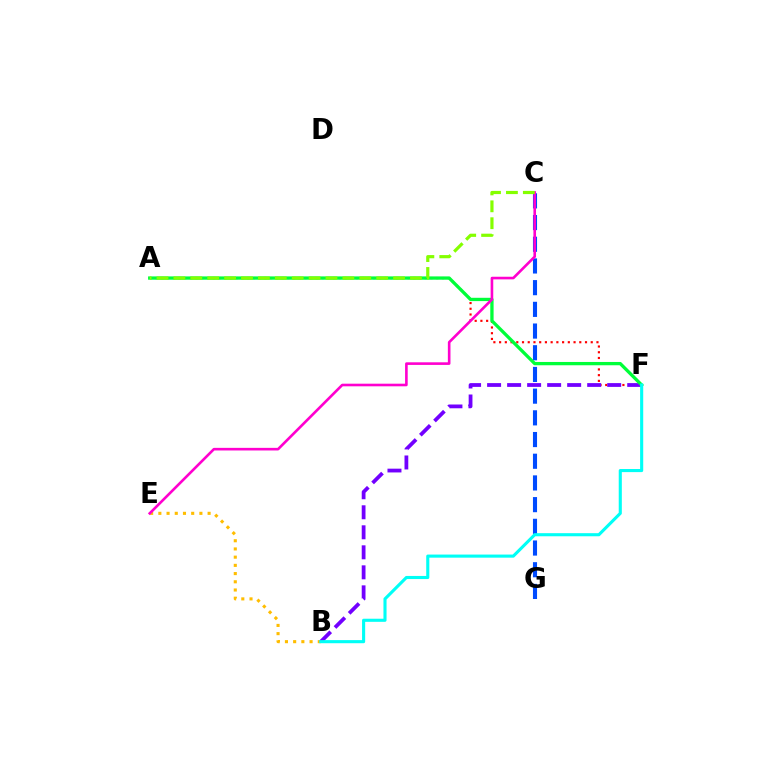{('B', 'E'): [{'color': '#ffbd00', 'line_style': 'dotted', 'thickness': 2.23}], ('A', 'F'): [{'color': '#ff0000', 'line_style': 'dotted', 'thickness': 1.56}, {'color': '#00ff39', 'line_style': 'solid', 'thickness': 2.38}], ('B', 'F'): [{'color': '#7200ff', 'line_style': 'dashed', 'thickness': 2.72}, {'color': '#00fff6', 'line_style': 'solid', 'thickness': 2.23}], ('C', 'G'): [{'color': '#004bff', 'line_style': 'dashed', 'thickness': 2.95}], ('C', 'E'): [{'color': '#ff00cf', 'line_style': 'solid', 'thickness': 1.89}], ('A', 'C'): [{'color': '#84ff00', 'line_style': 'dashed', 'thickness': 2.3}]}